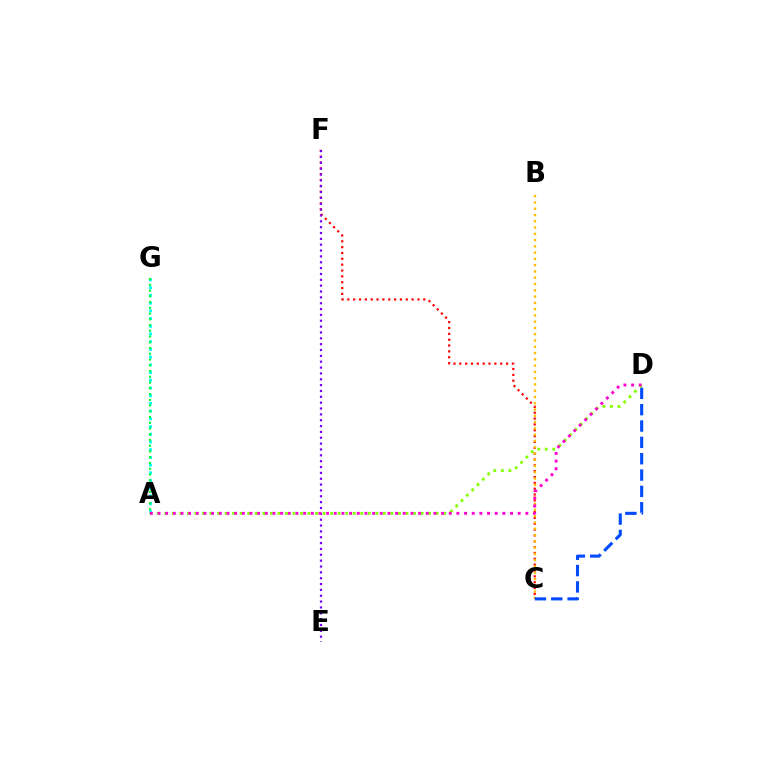{('C', 'F'): [{'color': '#ff0000', 'line_style': 'dotted', 'thickness': 1.59}], ('E', 'F'): [{'color': '#7200ff', 'line_style': 'dotted', 'thickness': 1.59}], ('B', 'C'): [{'color': '#ffbd00', 'line_style': 'dotted', 'thickness': 1.71}], ('A', 'G'): [{'color': '#00fff6', 'line_style': 'dotted', 'thickness': 2.1}, {'color': '#00ff39', 'line_style': 'dotted', 'thickness': 1.56}], ('C', 'D'): [{'color': '#004bff', 'line_style': 'dashed', 'thickness': 2.22}], ('A', 'D'): [{'color': '#84ff00', 'line_style': 'dotted', 'thickness': 2.05}, {'color': '#ff00cf', 'line_style': 'dotted', 'thickness': 2.08}]}